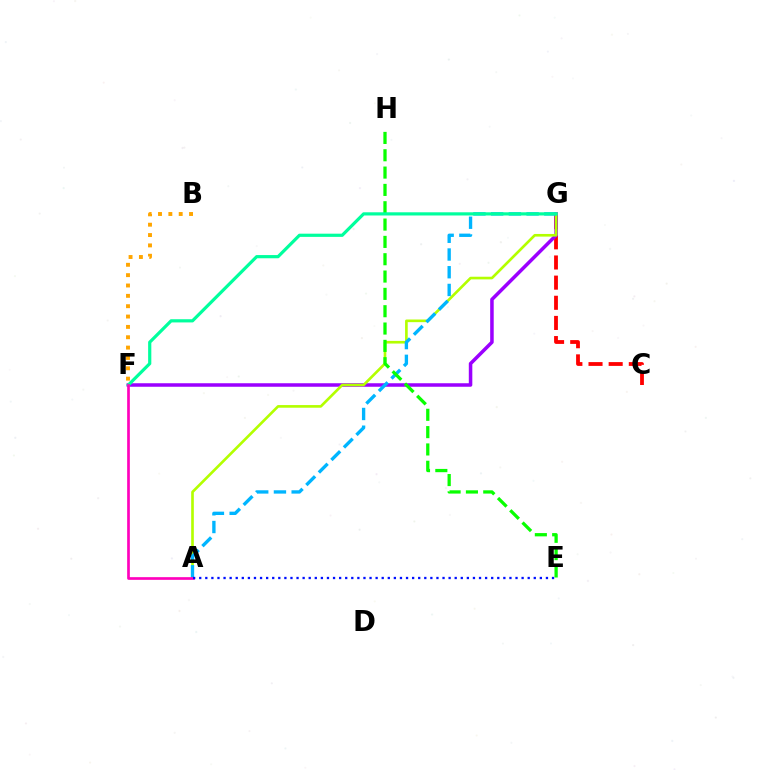{('C', 'G'): [{'color': '#ff0000', 'line_style': 'dashed', 'thickness': 2.74}], ('F', 'G'): [{'color': '#9b00ff', 'line_style': 'solid', 'thickness': 2.53}, {'color': '#00ff9d', 'line_style': 'solid', 'thickness': 2.3}], ('A', 'G'): [{'color': '#b3ff00', 'line_style': 'solid', 'thickness': 1.9}, {'color': '#00b5ff', 'line_style': 'dashed', 'thickness': 2.41}], ('B', 'F'): [{'color': '#ffa500', 'line_style': 'dotted', 'thickness': 2.81}], ('E', 'H'): [{'color': '#08ff00', 'line_style': 'dashed', 'thickness': 2.35}], ('A', 'F'): [{'color': '#ff00bd', 'line_style': 'solid', 'thickness': 1.93}], ('A', 'E'): [{'color': '#0010ff', 'line_style': 'dotted', 'thickness': 1.65}]}